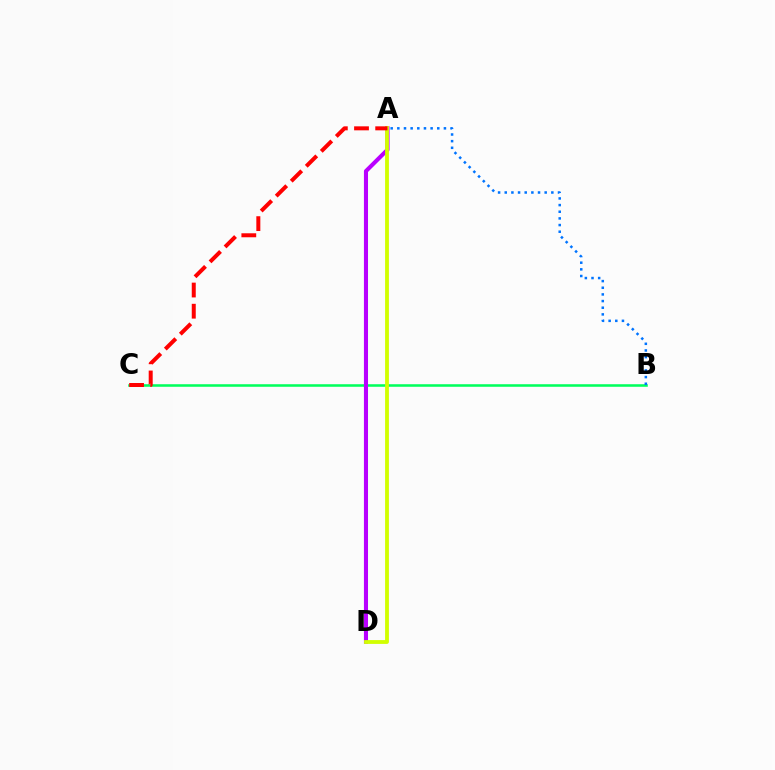{('B', 'C'): [{'color': '#00ff5c', 'line_style': 'solid', 'thickness': 1.83}], ('A', 'B'): [{'color': '#0074ff', 'line_style': 'dotted', 'thickness': 1.81}], ('A', 'D'): [{'color': '#b900ff', 'line_style': 'solid', 'thickness': 2.94}, {'color': '#d1ff00', 'line_style': 'solid', 'thickness': 2.74}], ('A', 'C'): [{'color': '#ff0000', 'line_style': 'dashed', 'thickness': 2.88}]}